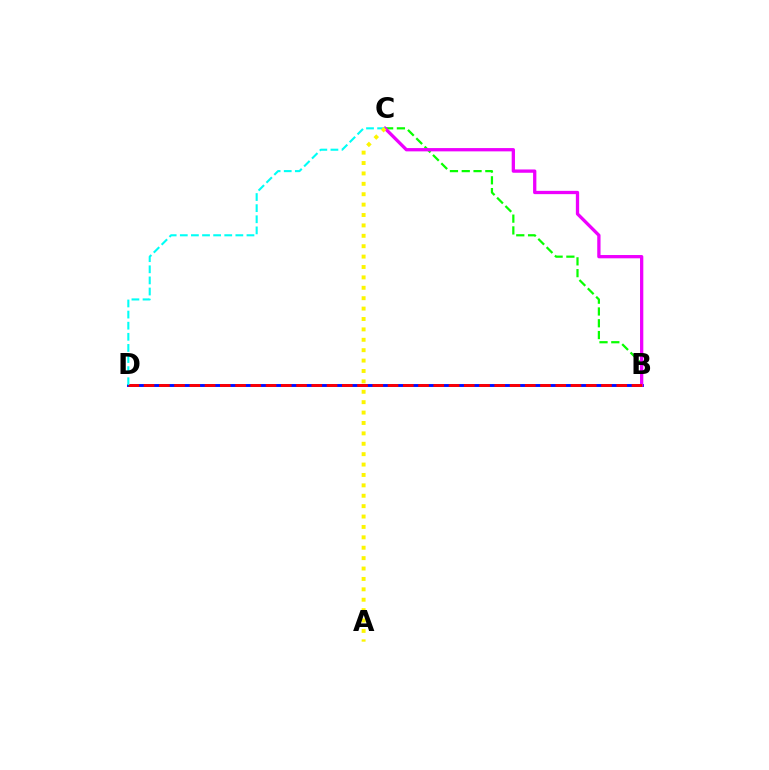{('B', 'D'): [{'color': '#0010ff', 'line_style': 'solid', 'thickness': 2.08}, {'color': '#ff0000', 'line_style': 'dashed', 'thickness': 2.07}], ('B', 'C'): [{'color': '#08ff00', 'line_style': 'dashed', 'thickness': 1.6}, {'color': '#ee00ff', 'line_style': 'solid', 'thickness': 2.37}], ('C', 'D'): [{'color': '#00fff6', 'line_style': 'dashed', 'thickness': 1.51}], ('A', 'C'): [{'color': '#fcf500', 'line_style': 'dotted', 'thickness': 2.83}]}